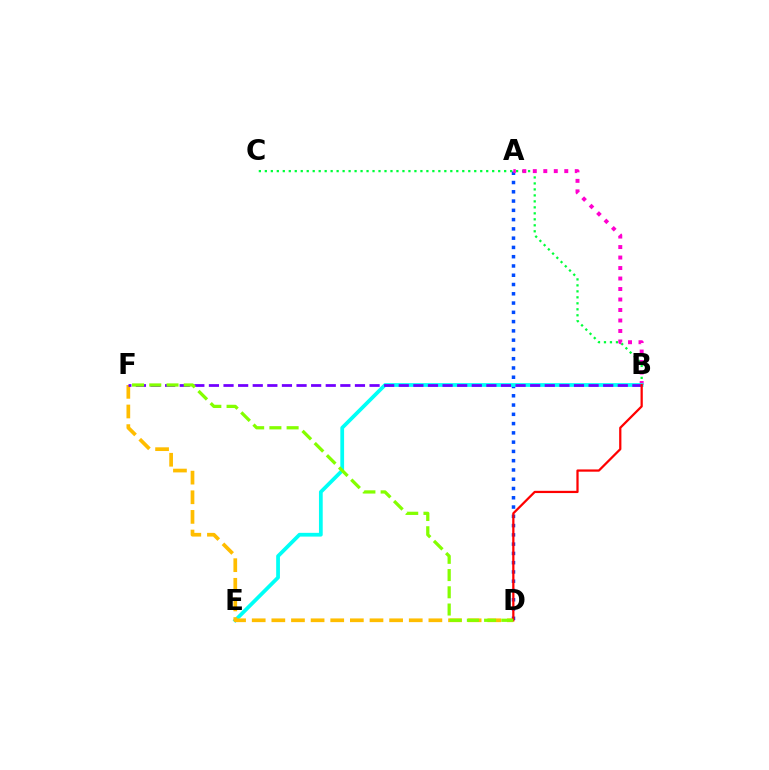{('A', 'D'): [{'color': '#004bff', 'line_style': 'dotted', 'thickness': 2.52}], ('B', 'C'): [{'color': '#00ff39', 'line_style': 'dotted', 'thickness': 1.63}], ('A', 'B'): [{'color': '#ff00cf', 'line_style': 'dotted', 'thickness': 2.85}], ('B', 'E'): [{'color': '#00fff6', 'line_style': 'solid', 'thickness': 2.7}], ('D', 'F'): [{'color': '#ffbd00', 'line_style': 'dashed', 'thickness': 2.67}, {'color': '#84ff00', 'line_style': 'dashed', 'thickness': 2.34}], ('B', 'F'): [{'color': '#7200ff', 'line_style': 'dashed', 'thickness': 1.98}], ('B', 'D'): [{'color': '#ff0000', 'line_style': 'solid', 'thickness': 1.62}]}